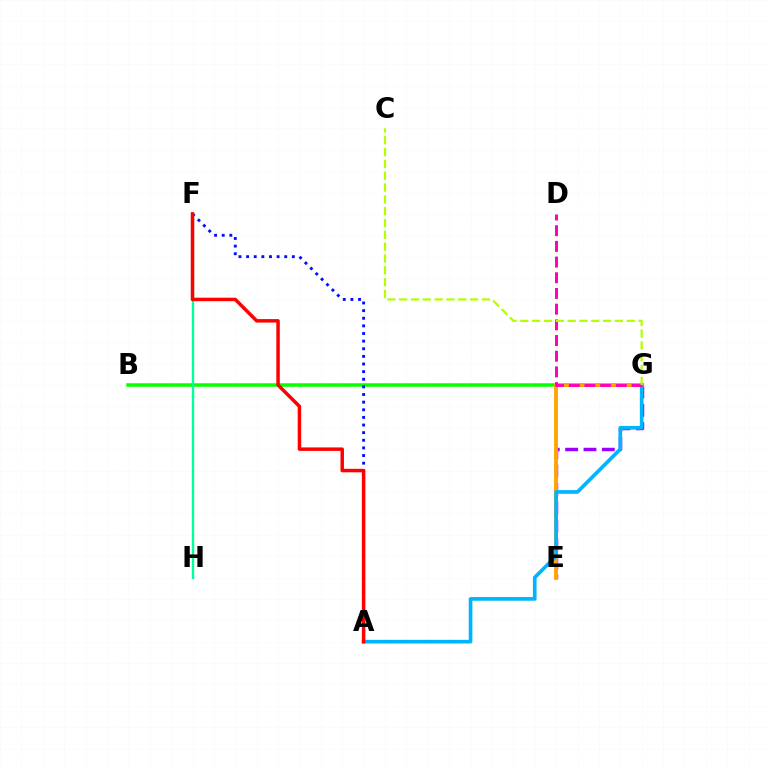{('E', 'G'): [{'color': '#9b00ff', 'line_style': 'dashed', 'thickness': 2.49}, {'color': '#ffa500', 'line_style': 'solid', 'thickness': 2.79}], ('B', 'G'): [{'color': '#08ff00', 'line_style': 'solid', 'thickness': 2.52}], ('A', 'G'): [{'color': '#00b5ff', 'line_style': 'solid', 'thickness': 2.64}], ('F', 'H'): [{'color': '#00ff9d', 'line_style': 'solid', 'thickness': 1.71}], ('D', 'G'): [{'color': '#ff00bd', 'line_style': 'dashed', 'thickness': 2.13}], ('C', 'G'): [{'color': '#b3ff00', 'line_style': 'dashed', 'thickness': 1.61}], ('A', 'F'): [{'color': '#0010ff', 'line_style': 'dotted', 'thickness': 2.07}, {'color': '#ff0000', 'line_style': 'solid', 'thickness': 2.51}]}